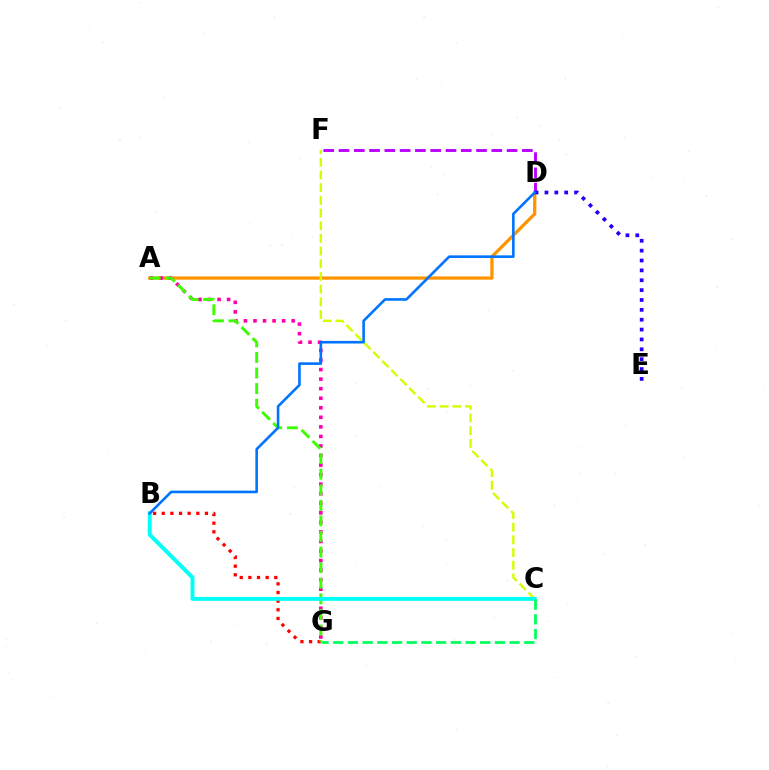{('A', 'D'): [{'color': '#ff9400', 'line_style': 'solid', 'thickness': 2.35}], ('A', 'G'): [{'color': '#ff00ac', 'line_style': 'dotted', 'thickness': 2.59}, {'color': '#3dff00', 'line_style': 'dashed', 'thickness': 2.12}], ('B', 'G'): [{'color': '#ff0000', 'line_style': 'dotted', 'thickness': 2.35}], ('C', 'F'): [{'color': '#d1ff00', 'line_style': 'dashed', 'thickness': 1.72}], ('D', 'F'): [{'color': '#b900ff', 'line_style': 'dashed', 'thickness': 2.08}], ('B', 'C'): [{'color': '#00fff6', 'line_style': 'solid', 'thickness': 2.82}], ('D', 'E'): [{'color': '#2500ff', 'line_style': 'dotted', 'thickness': 2.68}], ('C', 'G'): [{'color': '#00ff5c', 'line_style': 'dashed', 'thickness': 2.0}], ('B', 'D'): [{'color': '#0074ff', 'line_style': 'solid', 'thickness': 1.88}]}